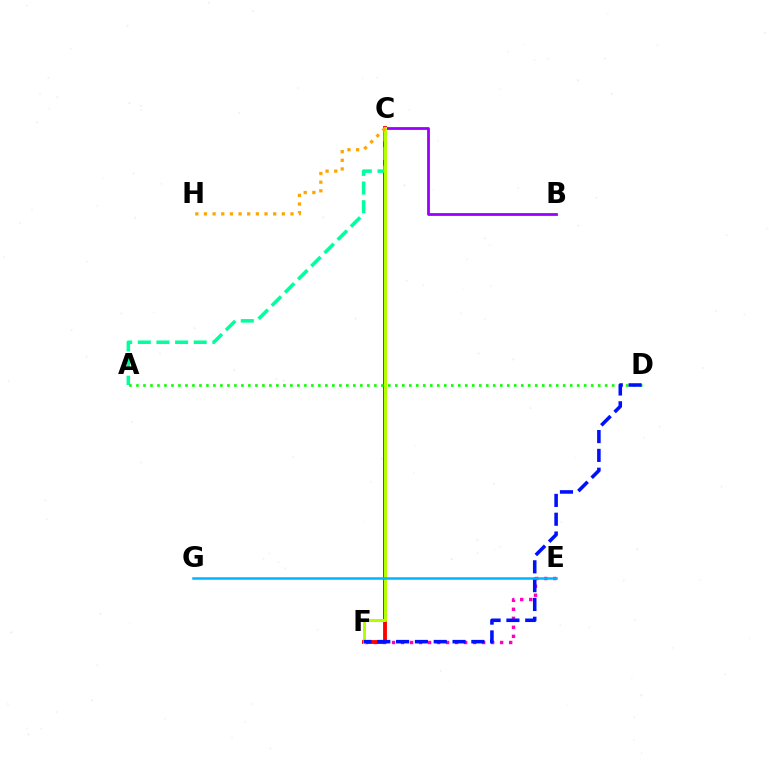{('E', 'F'): [{'color': '#ff00bd', 'line_style': 'dotted', 'thickness': 2.45}], ('C', 'F'): [{'color': '#ff0000', 'line_style': 'solid', 'thickness': 2.76}, {'color': '#b3ff00', 'line_style': 'solid', 'thickness': 2.16}], ('A', 'C'): [{'color': '#00ff9d', 'line_style': 'dashed', 'thickness': 2.53}], ('B', 'C'): [{'color': '#9b00ff', 'line_style': 'solid', 'thickness': 2.0}], ('A', 'D'): [{'color': '#08ff00', 'line_style': 'dotted', 'thickness': 1.9}], ('C', 'H'): [{'color': '#ffa500', 'line_style': 'dotted', 'thickness': 2.35}], ('D', 'F'): [{'color': '#0010ff', 'line_style': 'dashed', 'thickness': 2.56}], ('E', 'G'): [{'color': '#00b5ff', 'line_style': 'solid', 'thickness': 1.8}]}